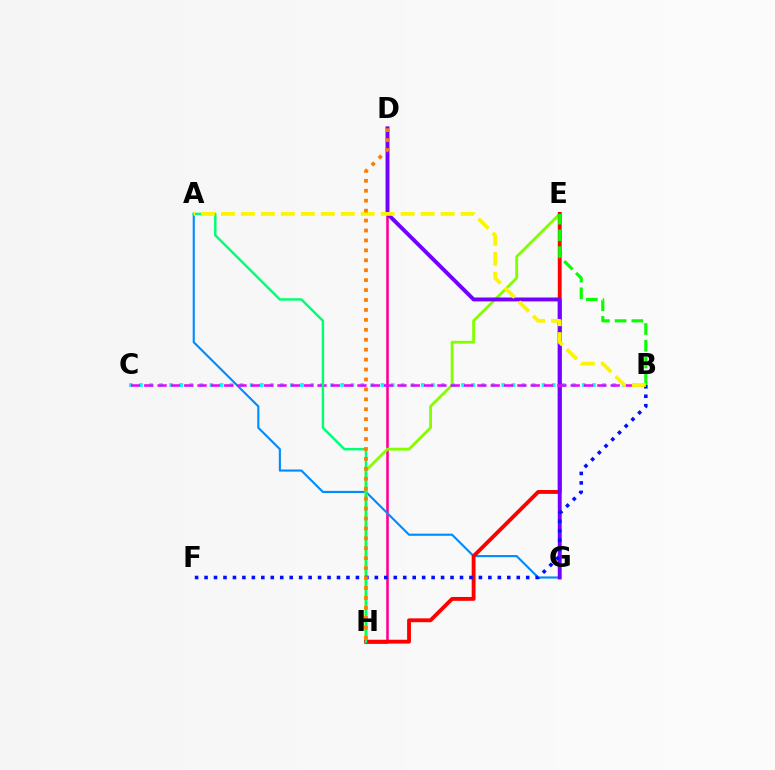{('D', 'H'): [{'color': '#ff0094', 'line_style': 'solid', 'thickness': 1.86}, {'color': '#ff7c00', 'line_style': 'dotted', 'thickness': 2.7}], ('A', 'G'): [{'color': '#008cff', 'line_style': 'solid', 'thickness': 1.53}], ('E', 'H'): [{'color': '#84ff00', 'line_style': 'solid', 'thickness': 2.05}, {'color': '#ff0000', 'line_style': 'solid', 'thickness': 2.77}], ('B', 'C'): [{'color': '#00fff6', 'line_style': 'dotted', 'thickness': 2.73}, {'color': '#ee00ff', 'line_style': 'dashed', 'thickness': 1.81}], ('D', 'G'): [{'color': '#7200ff', 'line_style': 'solid', 'thickness': 2.81}], ('A', 'H'): [{'color': '#00ff74', 'line_style': 'solid', 'thickness': 1.76}], ('B', 'E'): [{'color': '#08ff00', 'line_style': 'dashed', 'thickness': 2.27}], ('B', 'F'): [{'color': '#0010ff', 'line_style': 'dotted', 'thickness': 2.57}], ('A', 'B'): [{'color': '#fcf500', 'line_style': 'dashed', 'thickness': 2.71}]}